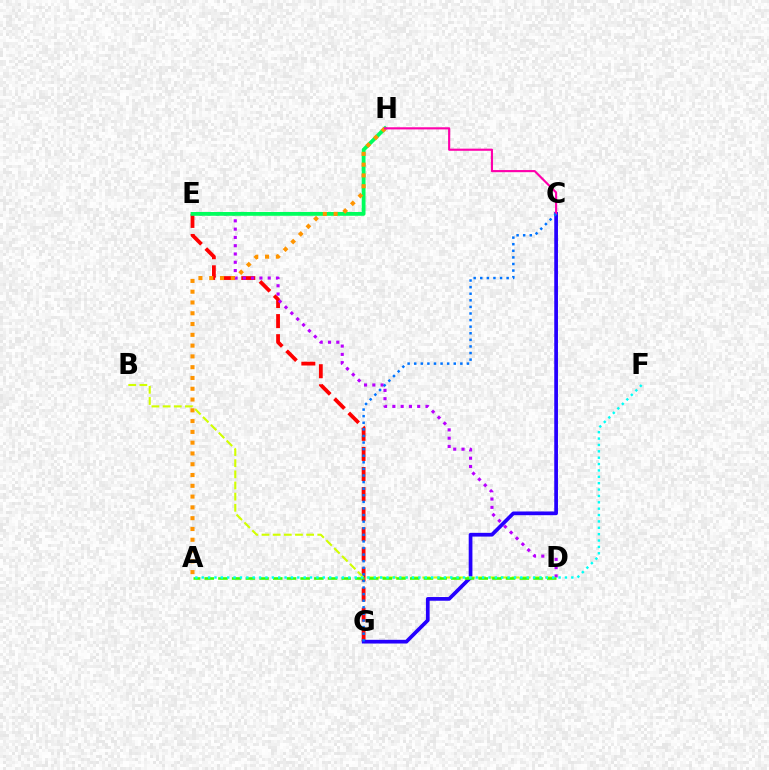{('E', 'G'): [{'color': '#ff0000', 'line_style': 'dashed', 'thickness': 2.73}], ('C', 'G'): [{'color': '#2500ff', 'line_style': 'solid', 'thickness': 2.67}, {'color': '#0074ff', 'line_style': 'dotted', 'thickness': 1.79}], ('D', 'E'): [{'color': '#b900ff', 'line_style': 'dotted', 'thickness': 2.25}], ('E', 'H'): [{'color': '#00ff5c', 'line_style': 'solid', 'thickness': 2.73}], ('A', 'H'): [{'color': '#ff9400', 'line_style': 'dotted', 'thickness': 2.93}], ('B', 'D'): [{'color': '#d1ff00', 'line_style': 'dashed', 'thickness': 1.52}], ('C', 'H'): [{'color': '#ff00ac', 'line_style': 'solid', 'thickness': 1.54}], ('A', 'D'): [{'color': '#3dff00', 'line_style': 'dashed', 'thickness': 1.86}], ('A', 'F'): [{'color': '#00fff6', 'line_style': 'dotted', 'thickness': 1.73}]}